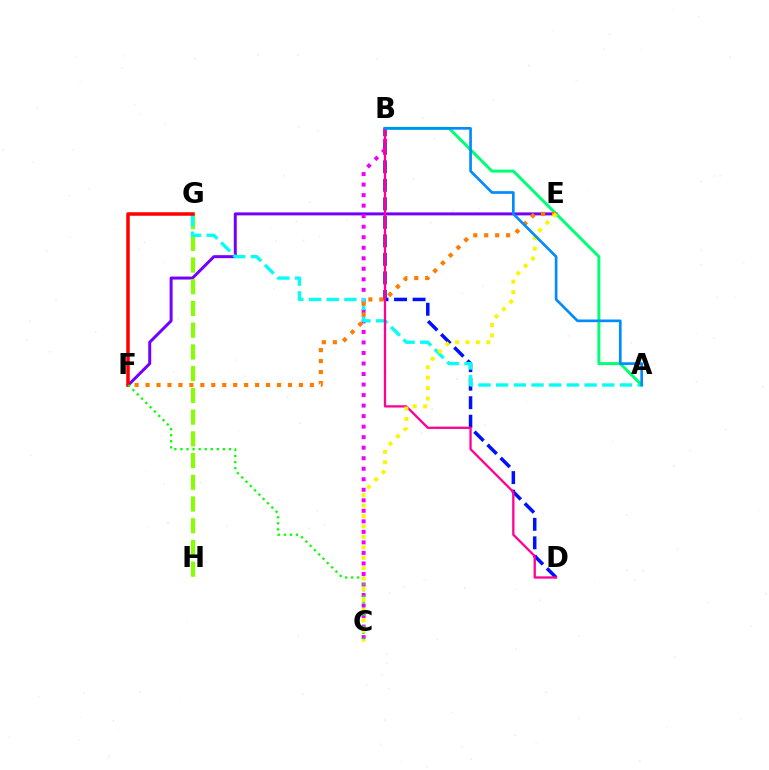{('E', 'F'): [{'color': '#7200ff', 'line_style': 'solid', 'thickness': 2.15}, {'color': '#ff7c00', 'line_style': 'dotted', 'thickness': 2.98}], ('G', 'H'): [{'color': '#84ff00', 'line_style': 'dashed', 'thickness': 2.95}], ('B', 'D'): [{'color': '#0010ff', 'line_style': 'dashed', 'thickness': 2.52}, {'color': '#ff0094', 'line_style': 'solid', 'thickness': 1.65}], ('B', 'C'): [{'color': '#ee00ff', 'line_style': 'dotted', 'thickness': 2.86}], ('A', 'G'): [{'color': '#00fff6', 'line_style': 'dashed', 'thickness': 2.4}], ('A', 'B'): [{'color': '#00ff74', 'line_style': 'solid', 'thickness': 2.15}, {'color': '#008cff', 'line_style': 'solid', 'thickness': 1.92}], ('F', 'G'): [{'color': '#ff0000', 'line_style': 'solid', 'thickness': 2.53}], ('C', 'F'): [{'color': '#08ff00', 'line_style': 'dotted', 'thickness': 1.65}], ('C', 'E'): [{'color': '#fcf500', 'line_style': 'dotted', 'thickness': 2.84}]}